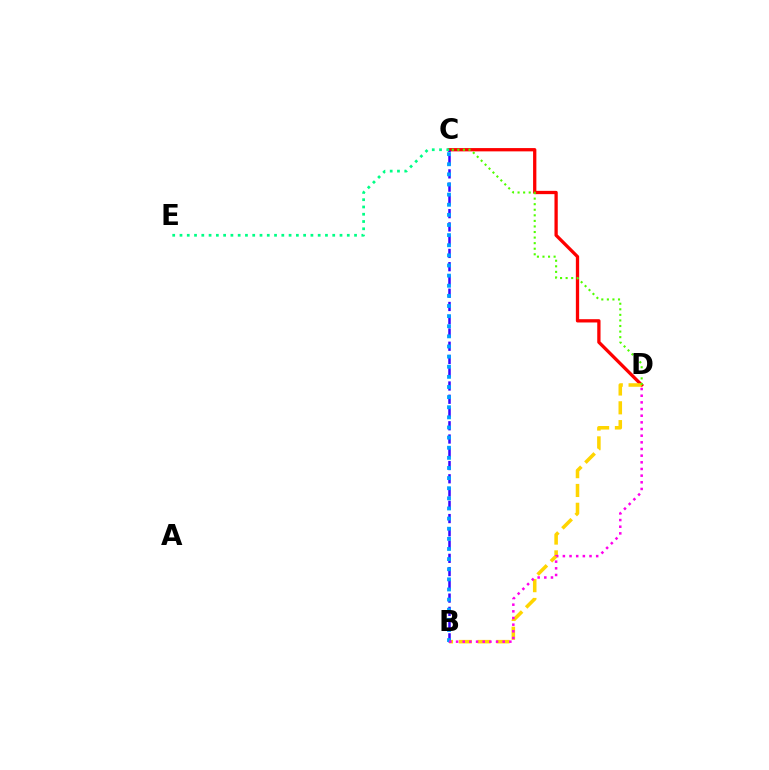{('C', 'D'): [{'color': '#ff0000', 'line_style': 'solid', 'thickness': 2.37}, {'color': '#4fff00', 'line_style': 'dotted', 'thickness': 1.51}], ('B', 'D'): [{'color': '#ffd500', 'line_style': 'dashed', 'thickness': 2.56}, {'color': '#ff00ed', 'line_style': 'dotted', 'thickness': 1.81}], ('B', 'C'): [{'color': '#3700ff', 'line_style': 'dashed', 'thickness': 1.8}, {'color': '#009eff', 'line_style': 'dotted', 'thickness': 2.75}], ('C', 'E'): [{'color': '#00ff86', 'line_style': 'dotted', 'thickness': 1.98}]}